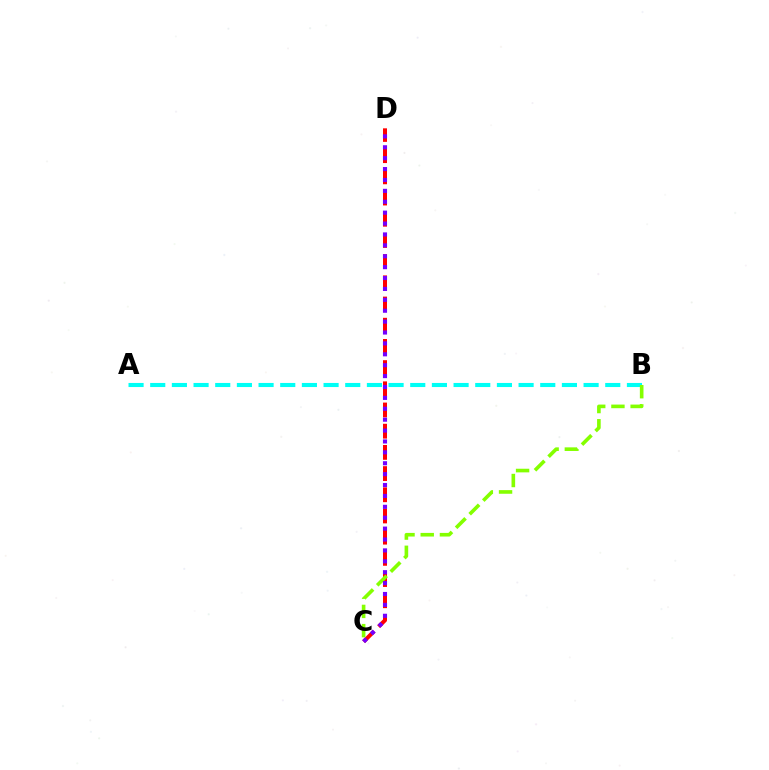{('C', 'D'): [{'color': '#ff0000', 'line_style': 'dashed', 'thickness': 2.88}, {'color': '#7200ff', 'line_style': 'dotted', 'thickness': 2.96}], ('A', 'B'): [{'color': '#00fff6', 'line_style': 'dashed', 'thickness': 2.94}], ('B', 'C'): [{'color': '#84ff00', 'line_style': 'dashed', 'thickness': 2.61}]}